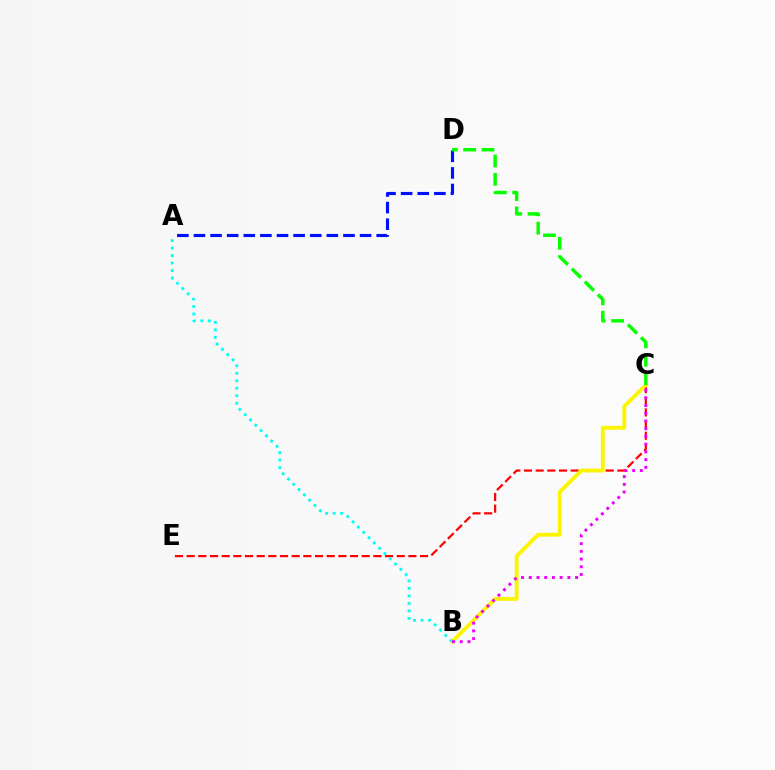{('A', 'D'): [{'color': '#0010ff', 'line_style': 'dashed', 'thickness': 2.26}], ('C', 'E'): [{'color': '#ff0000', 'line_style': 'dashed', 'thickness': 1.59}], ('B', 'C'): [{'color': '#fcf500', 'line_style': 'solid', 'thickness': 2.77}, {'color': '#ee00ff', 'line_style': 'dotted', 'thickness': 2.1}], ('A', 'B'): [{'color': '#00fff6', 'line_style': 'dotted', 'thickness': 2.03}], ('C', 'D'): [{'color': '#08ff00', 'line_style': 'dashed', 'thickness': 2.5}]}